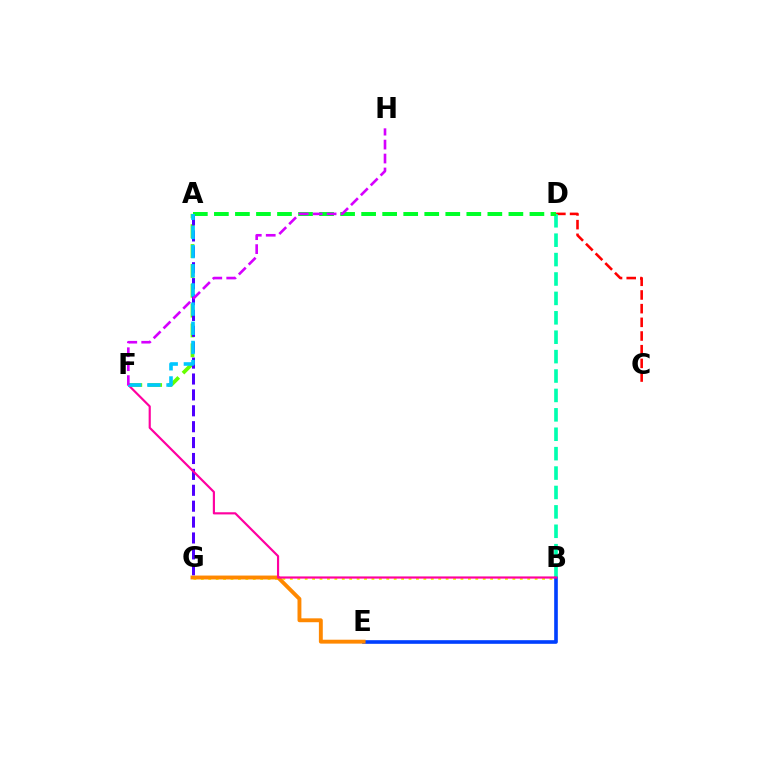{('C', 'D'): [{'color': '#ff0000', 'line_style': 'dashed', 'thickness': 1.86}], ('B', 'G'): [{'color': '#eeff00', 'line_style': 'dotted', 'thickness': 2.02}], ('B', 'E'): [{'color': '#003fff', 'line_style': 'solid', 'thickness': 2.62}], ('B', 'D'): [{'color': '#00ffaf', 'line_style': 'dashed', 'thickness': 2.64}], ('A', 'D'): [{'color': '#00ff27', 'line_style': 'dashed', 'thickness': 2.86}], ('A', 'F'): [{'color': '#66ff00', 'line_style': 'dashed', 'thickness': 2.7}, {'color': '#00c7ff', 'line_style': 'dashed', 'thickness': 2.6}], ('E', 'G'): [{'color': '#ff8800', 'line_style': 'solid', 'thickness': 2.8}], ('A', 'G'): [{'color': '#4f00ff', 'line_style': 'dashed', 'thickness': 2.16}], ('B', 'F'): [{'color': '#ff00a0', 'line_style': 'solid', 'thickness': 1.56}], ('F', 'H'): [{'color': '#d600ff', 'line_style': 'dashed', 'thickness': 1.89}]}